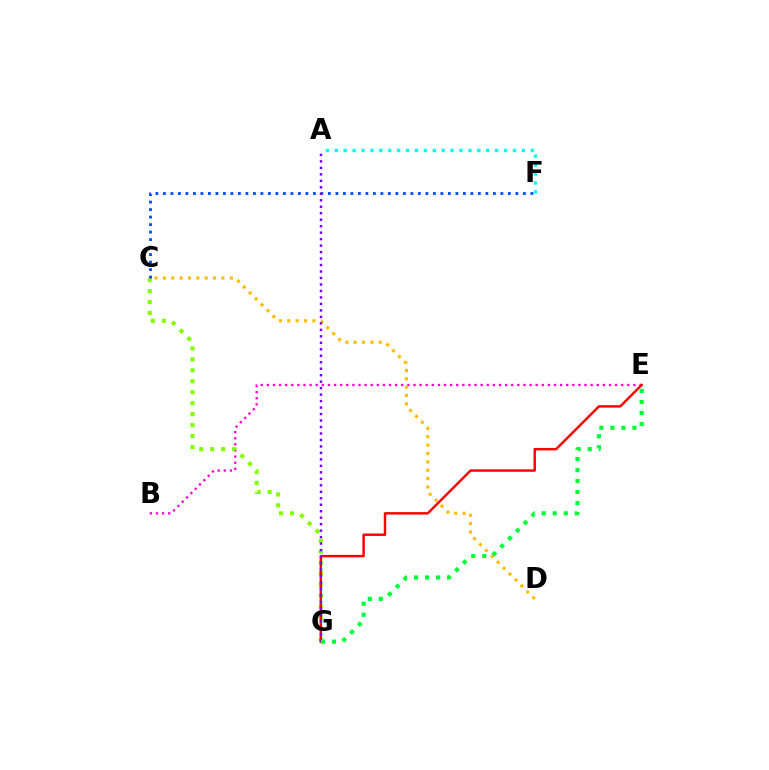{('B', 'E'): [{'color': '#ff00cf', 'line_style': 'dotted', 'thickness': 1.66}], ('C', 'D'): [{'color': '#ffbd00', 'line_style': 'dotted', 'thickness': 2.27}], ('C', 'G'): [{'color': '#84ff00', 'line_style': 'dotted', 'thickness': 2.98}], ('C', 'F'): [{'color': '#004bff', 'line_style': 'dotted', 'thickness': 2.04}], ('A', 'F'): [{'color': '#00fff6', 'line_style': 'dotted', 'thickness': 2.42}], ('E', 'G'): [{'color': '#ff0000', 'line_style': 'solid', 'thickness': 1.76}, {'color': '#00ff39', 'line_style': 'dotted', 'thickness': 2.99}], ('A', 'G'): [{'color': '#7200ff', 'line_style': 'dotted', 'thickness': 1.76}]}